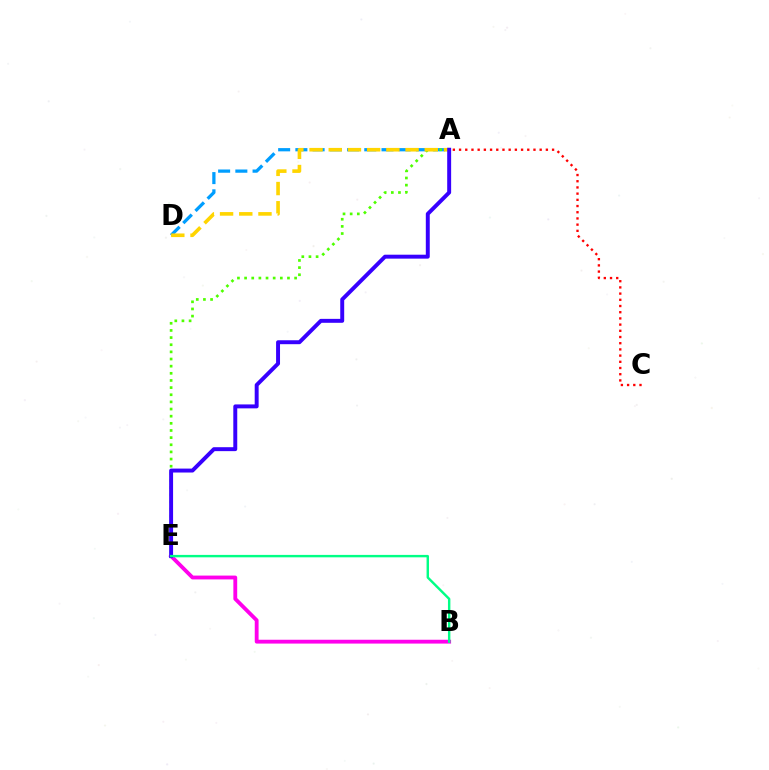{('A', 'D'): [{'color': '#009eff', 'line_style': 'dashed', 'thickness': 2.34}, {'color': '#ffd500', 'line_style': 'dashed', 'thickness': 2.61}], ('A', 'C'): [{'color': '#ff0000', 'line_style': 'dotted', 'thickness': 1.68}], ('A', 'E'): [{'color': '#4fff00', 'line_style': 'dotted', 'thickness': 1.94}, {'color': '#3700ff', 'line_style': 'solid', 'thickness': 2.84}], ('B', 'E'): [{'color': '#ff00ed', 'line_style': 'solid', 'thickness': 2.76}, {'color': '#00ff86', 'line_style': 'solid', 'thickness': 1.74}]}